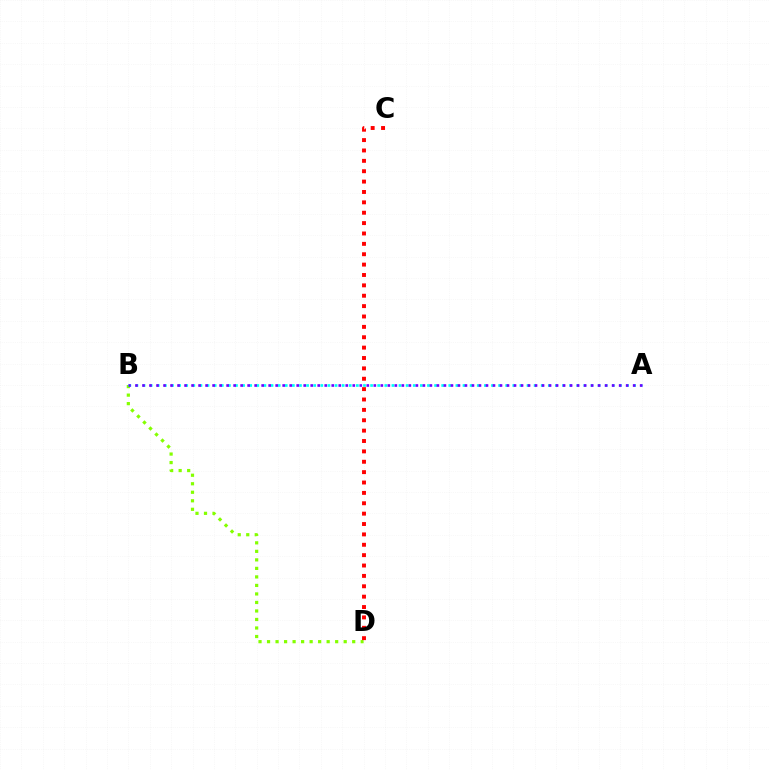{('B', 'D'): [{'color': '#84ff00', 'line_style': 'dotted', 'thickness': 2.31}], ('A', 'B'): [{'color': '#00fff6', 'line_style': 'dotted', 'thickness': 1.93}, {'color': '#7200ff', 'line_style': 'dotted', 'thickness': 1.9}], ('C', 'D'): [{'color': '#ff0000', 'line_style': 'dotted', 'thickness': 2.82}]}